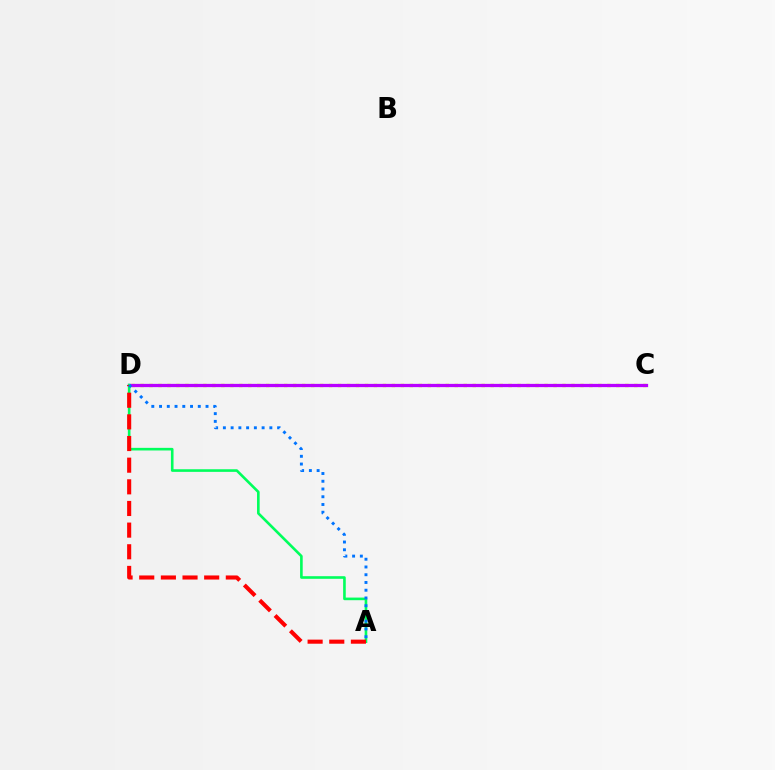{('C', 'D'): [{'color': '#d1ff00', 'line_style': 'dotted', 'thickness': 2.44}, {'color': '#b900ff', 'line_style': 'solid', 'thickness': 2.35}], ('A', 'D'): [{'color': '#00ff5c', 'line_style': 'solid', 'thickness': 1.89}, {'color': '#ff0000', 'line_style': 'dashed', 'thickness': 2.94}, {'color': '#0074ff', 'line_style': 'dotted', 'thickness': 2.1}]}